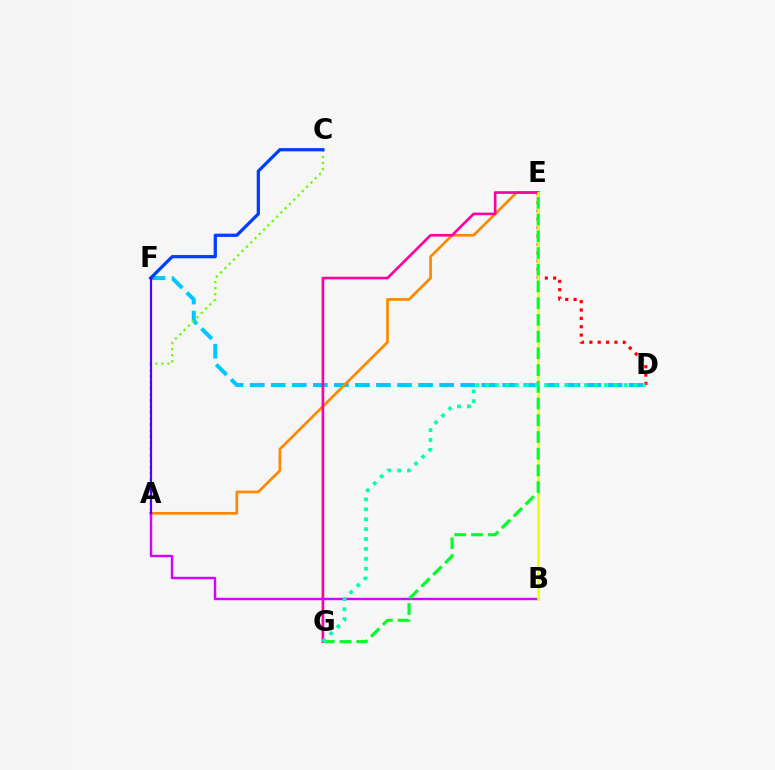{('D', 'F'): [{'color': '#00c7ff', 'line_style': 'dashed', 'thickness': 2.86}], ('D', 'E'): [{'color': '#ff0000', 'line_style': 'dotted', 'thickness': 2.27}], ('A', 'C'): [{'color': '#66ff00', 'line_style': 'dotted', 'thickness': 1.65}], ('A', 'E'): [{'color': '#ff8800', 'line_style': 'solid', 'thickness': 1.94}], ('E', 'G'): [{'color': '#ff00a0', 'line_style': 'solid', 'thickness': 1.9}, {'color': '#00ff27', 'line_style': 'dashed', 'thickness': 2.27}], ('C', 'F'): [{'color': '#003fff', 'line_style': 'solid', 'thickness': 2.34}], ('A', 'B'): [{'color': '#d600ff', 'line_style': 'solid', 'thickness': 1.74}], ('B', 'E'): [{'color': '#eeff00', 'line_style': 'solid', 'thickness': 1.94}], ('D', 'G'): [{'color': '#00ffaf', 'line_style': 'dotted', 'thickness': 2.69}], ('A', 'F'): [{'color': '#4f00ff', 'line_style': 'solid', 'thickness': 1.56}]}